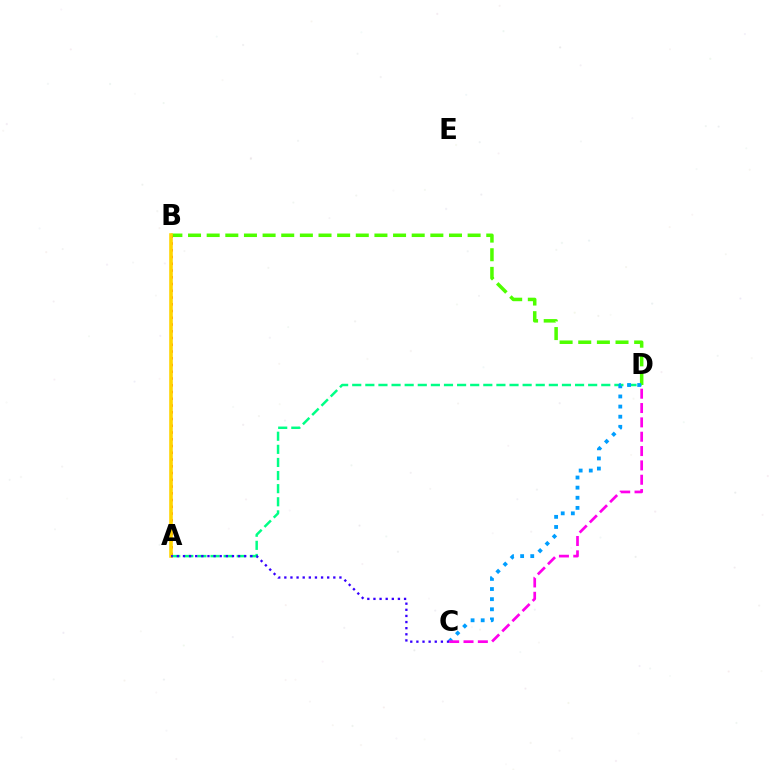{('B', 'D'): [{'color': '#4fff00', 'line_style': 'dashed', 'thickness': 2.53}], ('A', 'B'): [{'color': '#ff0000', 'line_style': 'dotted', 'thickness': 1.83}, {'color': '#ffd500', 'line_style': 'solid', 'thickness': 2.58}], ('A', 'D'): [{'color': '#00ff86', 'line_style': 'dashed', 'thickness': 1.78}], ('C', 'D'): [{'color': '#009eff', 'line_style': 'dotted', 'thickness': 2.75}, {'color': '#ff00ed', 'line_style': 'dashed', 'thickness': 1.95}], ('A', 'C'): [{'color': '#3700ff', 'line_style': 'dotted', 'thickness': 1.66}]}